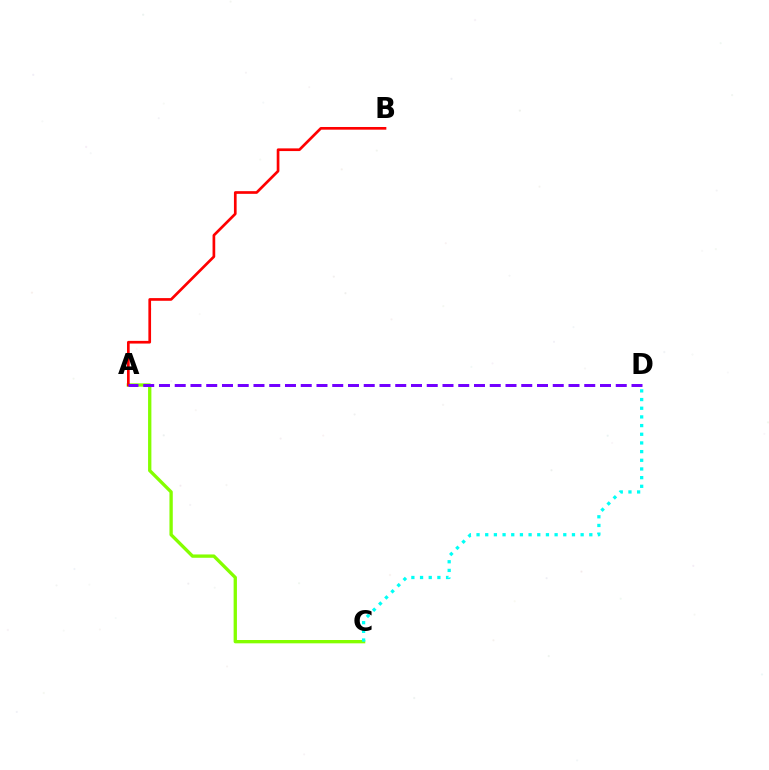{('A', 'C'): [{'color': '#84ff00', 'line_style': 'solid', 'thickness': 2.39}], ('A', 'B'): [{'color': '#ff0000', 'line_style': 'solid', 'thickness': 1.93}], ('C', 'D'): [{'color': '#00fff6', 'line_style': 'dotted', 'thickness': 2.36}], ('A', 'D'): [{'color': '#7200ff', 'line_style': 'dashed', 'thickness': 2.14}]}